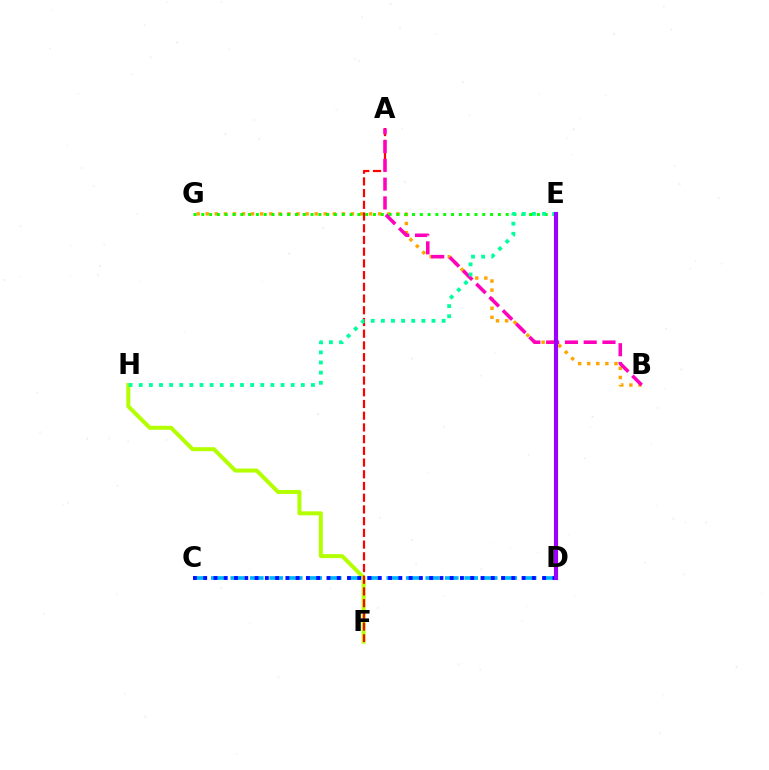{('B', 'G'): [{'color': '#ffa500', 'line_style': 'dotted', 'thickness': 2.47}], ('F', 'H'): [{'color': '#b3ff00', 'line_style': 'solid', 'thickness': 2.87}], ('E', 'G'): [{'color': '#08ff00', 'line_style': 'dotted', 'thickness': 2.12}], ('A', 'F'): [{'color': '#ff0000', 'line_style': 'dashed', 'thickness': 1.59}], ('C', 'D'): [{'color': '#00b5ff', 'line_style': 'dashed', 'thickness': 2.65}, {'color': '#0010ff', 'line_style': 'dotted', 'thickness': 2.79}], ('A', 'B'): [{'color': '#ff00bd', 'line_style': 'dashed', 'thickness': 2.55}], ('E', 'H'): [{'color': '#00ff9d', 'line_style': 'dotted', 'thickness': 2.75}], ('D', 'E'): [{'color': '#9b00ff', 'line_style': 'solid', 'thickness': 2.98}]}